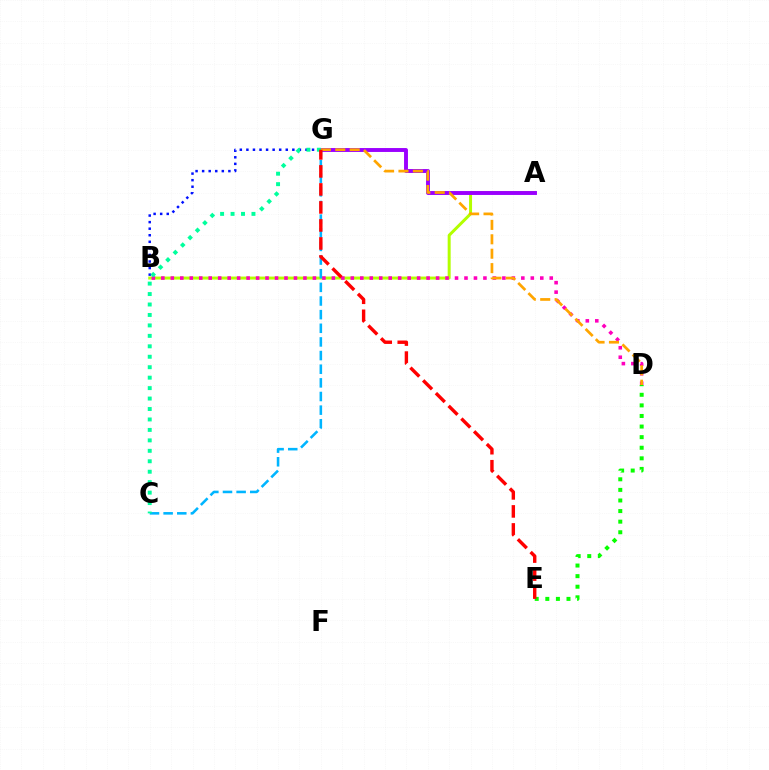{('A', 'B'): [{'color': '#b3ff00', 'line_style': 'solid', 'thickness': 2.15}], ('A', 'G'): [{'color': '#9b00ff', 'line_style': 'solid', 'thickness': 2.81}], ('B', 'D'): [{'color': '#ff00bd', 'line_style': 'dotted', 'thickness': 2.57}], ('C', 'G'): [{'color': '#00b5ff', 'line_style': 'dashed', 'thickness': 1.85}, {'color': '#00ff9d', 'line_style': 'dotted', 'thickness': 2.84}], ('D', 'E'): [{'color': '#08ff00', 'line_style': 'dotted', 'thickness': 2.88}], ('B', 'G'): [{'color': '#0010ff', 'line_style': 'dotted', 'thickness': 1.78}], ('D', 'G'): [{'color': '#ffa500', 'line_style': 'dashed', 'thickness': 1.96}], ('E', 'G'): [{'color': '#ff0000', 'line_style': 'dashed', 'thickness': 2.45}]}